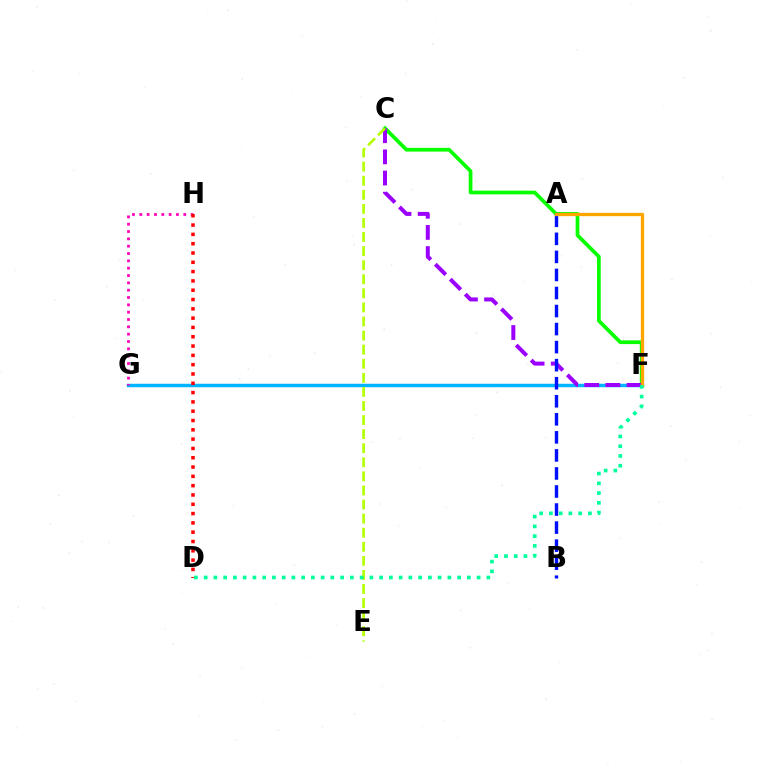{('F', 'G'): [{'color': '#00b5ff', 'line_style': 'solid', 'thickness': 2.5}], ('G', 'H'): [{'color': '#ff00bd', 'line_style': 'dotted', 'thickness': 1.99}], ('C', 'F'): [{'color': '#08ff00', 'line_style': 'solid', 'thickness': 2.68}, {'color': '#9b00ff', 'line_style': 'dashed', 'thickness': 2.87}], ('C', 'E'): [{'color': '#b3ff00', 'line_style': 'dashed', 'thickness': 1.91}], ('A', 'B'): [{'color': '#0010ff', 'line_style': 'dashed', 'thickness': 2.45}], ('D', 'H'): [{'color': '#ff0000', 'line_style': 'dotted', 'thickness': 2.53}], ('A', 'F'): [{'color': '#ffa500', 'line_style': 'solid', 'thickness': 2.38}], ('D', 'F'): [{'color': '#00ff9d', 'line_style': 'dotted', 'thickness': 2.65}]}